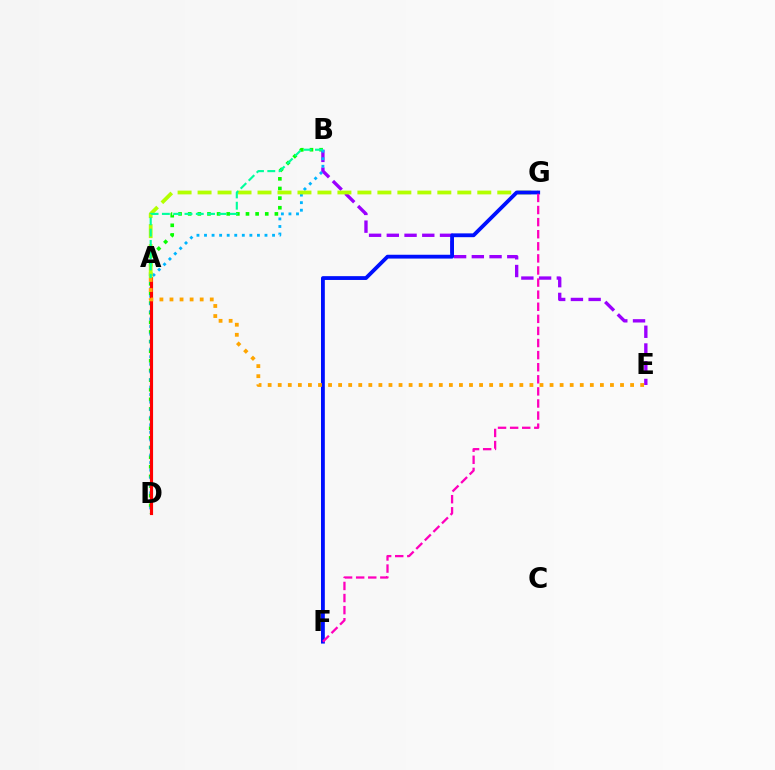{('B', 'D'): [{'color': '#08ff00', 'line_style': 'dotted', 'thickness': 2.62}, {'color': '#00b5ff', 'line_style': 'dotted', 'thickness': 2.05}], ('B', 'E'): [{'color': '#9b00ff', 'line_style': 'dashed', 'thickness': 2.41}], ('A', 'D'): [{'color': '#ff0000', 'line_style': 'solid', 'thickness': 2.26}], ('A', 'G'): [{'color': '#b3ff00', 'line_style': 'dashed', 'thickness': 2.71}], ('F', 'G'): [{'color': '#0010ff', 'line_style': 'solid', 'thickness': 2.75}, {'color': '#ff00bd', 'line_style': 'dashed', 'thickness': 1.64}], ('A', 'B'): [{'color': '#00ff9d', 'line_style': 'dashed', 'thickness': 1.54}], ('A', 'E'): [{'color': '#ffa500', 'line_style': 'dotted', 'thickness': 2.74}]}